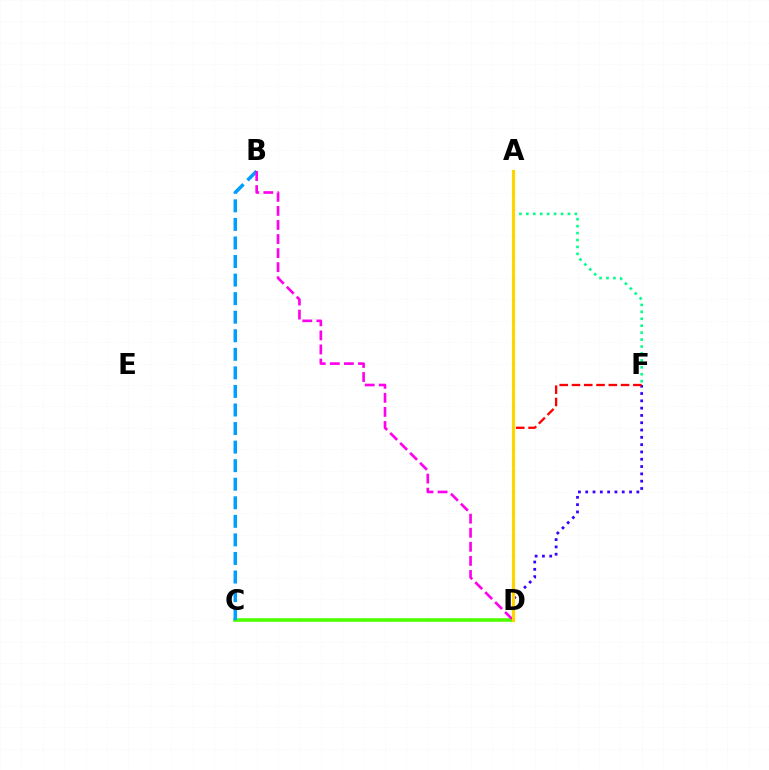{('D', 'F'): [{'color': '#3700ff', 'line_style': 'dotted', 'thickness': 1.98}, {'color': '#ff0000', 'line_style': 'dashed', 'thickness': 1.67}], ('C', 'D'): [{'color': '#4fff00', 'line_style': 'solid', 'thickness': 2.61}], ('B', 'C'): [{'color': '#009eff', 'line_style': 'dashed', 'thickness': 2.52}], ('B', 'D'): [{'color': '#ff00ed', 'line_style': 'dashed', 'thickness': 1.91}], ('A', 'F'): [{'color': '#00ff86', 'line_style': 'dotted', 'thickness': 1.88}], ('A', 'D'): [{'color': '#ffd500', 'line_style': 'solid', 'thickness': 2.28}]}